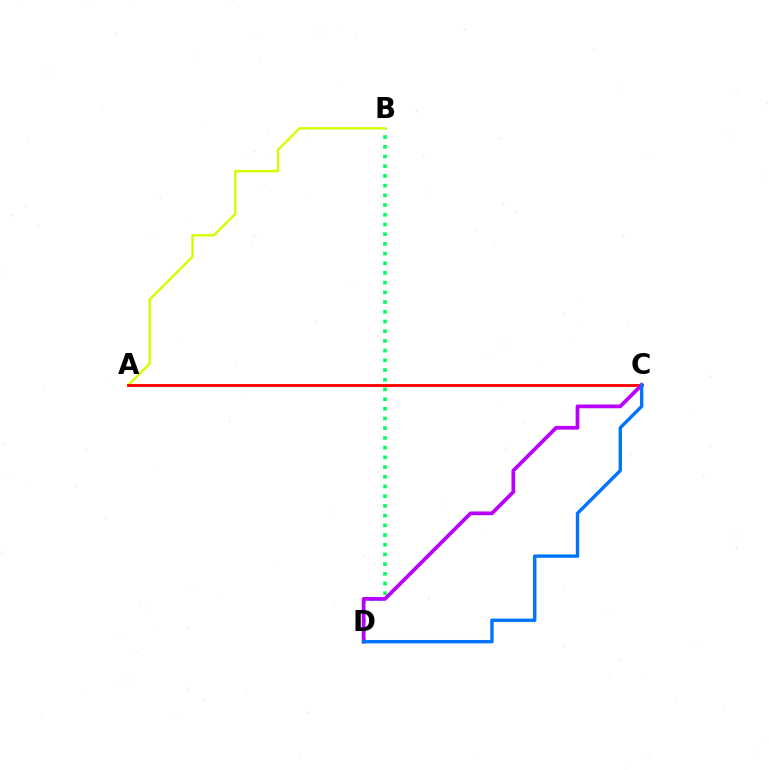{('B', 'D'): [{'color': '#00ff5c', 'line_style': 'dotted', 'thickness': 2.64}], ('A', 'B'): [{'color': '#d1ff00', 'line_style': 'solid', 'thickness': 1.73}], ('A', 'C'): [{'color': '#ff0000', 'line_style': 'solid', 'thickness': 2.05}], ('C', 'D'): [{'color': '#b900ff', 'line_style': 'solid', 'thickness': 2.69}, {'color': '#0074ff', 'line_style': 'solid', 'thickness': 2.42}]}